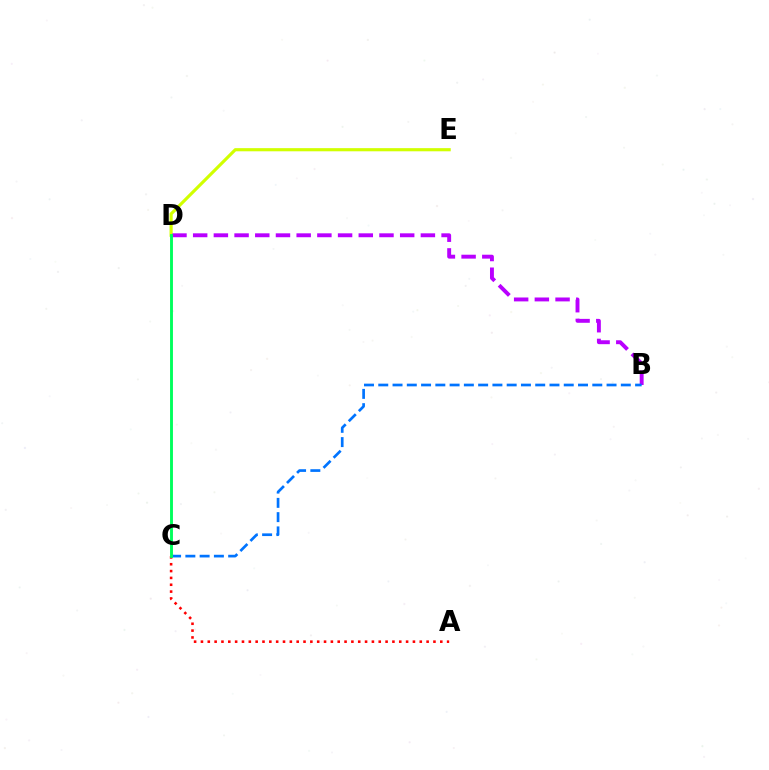{('D', 'E'): [{'color': '#d1ff00', 'line_style': 'solid', 'thickness': 2.27}], ('B', 'D'): [{'color': '#b900ff', 'line_style': 'dashed', 'thickness': 2.81}], ('A', 'C'): [{'color': '#ff0000', 'line_style': 'dotted', 'thickness': 1.86}], ('B', 'C'): [{'color': '#0074ff', 'line_style': 'dashed', 'thickness': 1.94}], ('C', 'D'): [{'color': '#00ff5c', 'line_style': 'solid', 'thickness': 2.08}]}